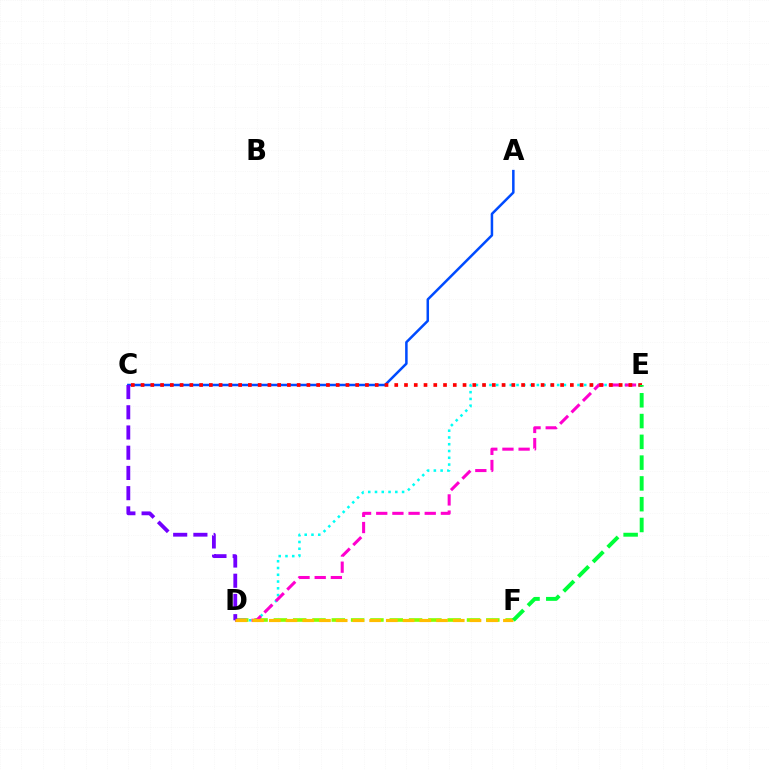{('D', 'E'): [{'color': '#00fff6', 'line_style': 'dotted', 'thickness': 1.84}, {'color': '#ff00cf', 'line_style': 'dashed', 'thickness': 2.2}], ('D', 'F'): [{'color': '#84ff00', 'line_style': 'dashed', 'thickness': 2.62}, {'color': '#ffbd00', 'line_style': 'dashed', 'thickness': 2.27}], ('A', 'C'): [{'color': '#004bff', 'line_style': 'solid', 'thickness': 1.81}], ('C', 'E'): [{'color': '#ff0000', 'line_style': 'dotted', 'thickness': 2.65}], ('C', 'D'): [{'color': '#7200ff', 'line_style': 'dashed', 'thickness': 2.75}], ('E', 'F'): [{'color': '#00ff39', 'line_style': 'dashed', 'thickness': 2.82}]}